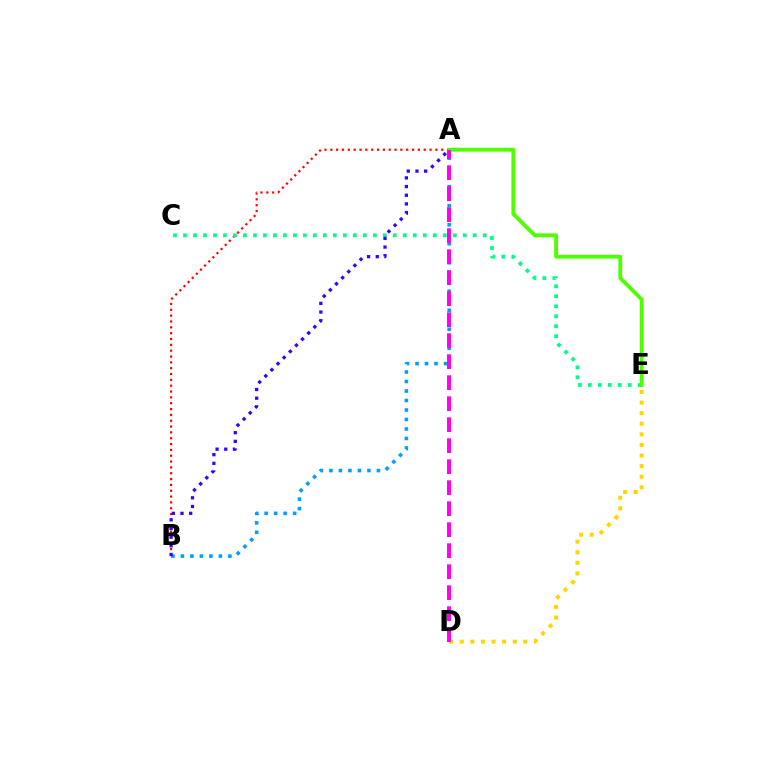{('A', 'B'): [{'color': '#ff0000', 'line_style': 'dotted', 'thickness': 1.59}, {'color': '#009eff', 'line_style': 'dotted', 'thickness': 2.58}, {'color': '#3700ff', 'line_style': 'dotted', 'thickness': 2.36}], ('D', 'E'): [{'color': '#ffd500', 'line_style': 'dotted', 'thickness': 2.88}], ('C', 'E'): [{'color': '#00ff86', 'line_style': 'dotted', 'thickness': 2.71}], ('A', 'E'): [{'color': '#4fff00', 'line_style': 'solid', 'thickness': 2.78}], ('A', 'D'): [{'color': '#ff00ed', 'line_style': 'dashed', 'thickness': 2.85}]}